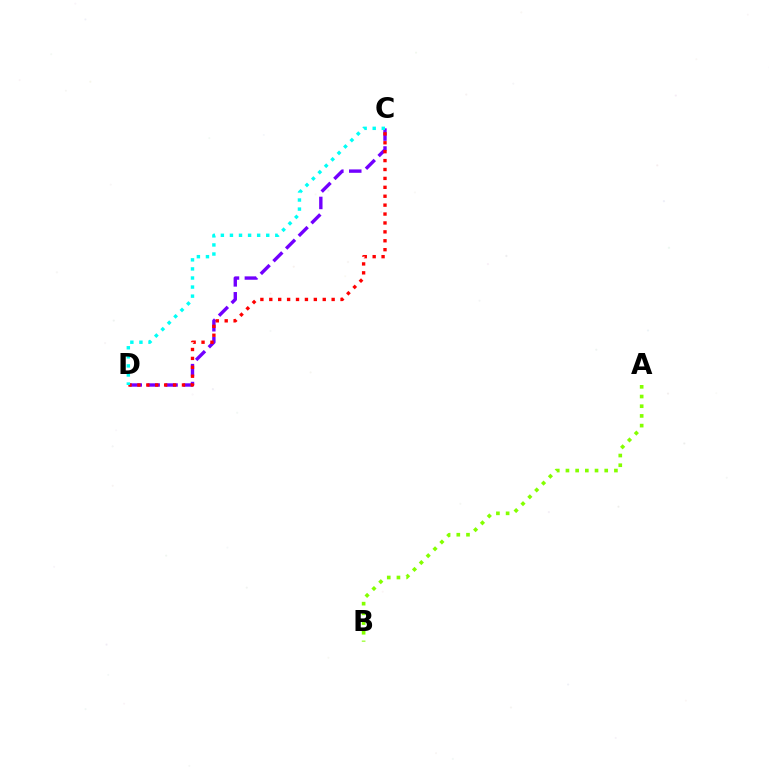{('C', 'D'): [{'color': '#7200ff', 'line_style': 'dashed', 'thickness': 2.43}, {'color': '#ff0000', 'line_style': 'dotted', 'thickness': 2.42}, {'color': '#00fff6', 'line_style': 'dotted', 'thickness': 2.47}], ('A', 'B'): [{'color': '#84ff00', 'line_style': 'dotted', 'thickness': 2.63}]}